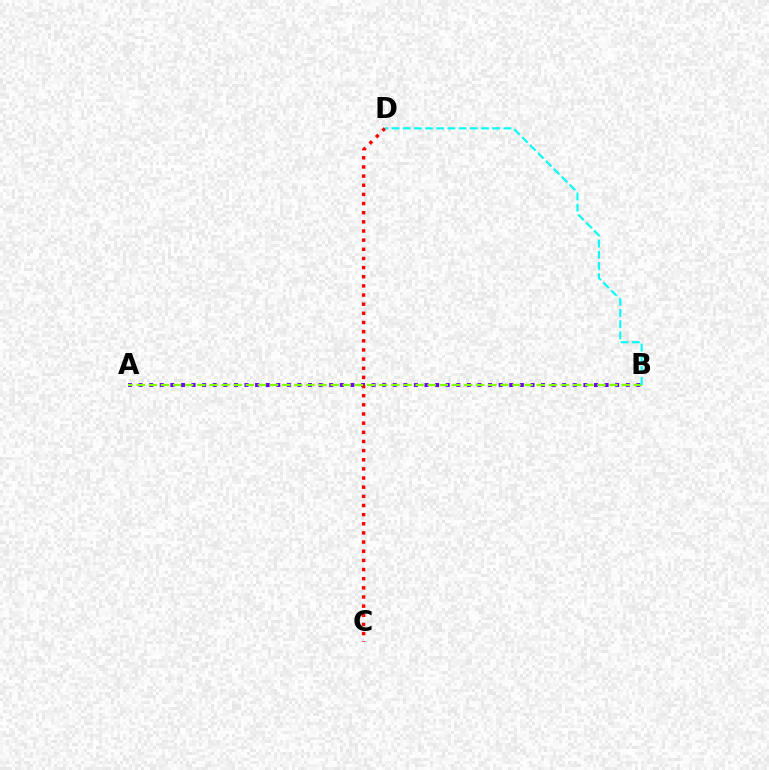{('A', 'B'): [{'color': '#7200ff', 'line_style': 'dotted', 'thickness': 2.88}, {'color': '#84ff00', 'line_style': 'dashed', 'thickness': 1.65}], ('C', 'D'): [{'color': '#ff0000', 'line_style': 'dotted', 'thickness': 2.49}], ('B', 'D'): [{'color': '#00fff6', 'line_style': 'dashed', 'thickness': 1.52}]}